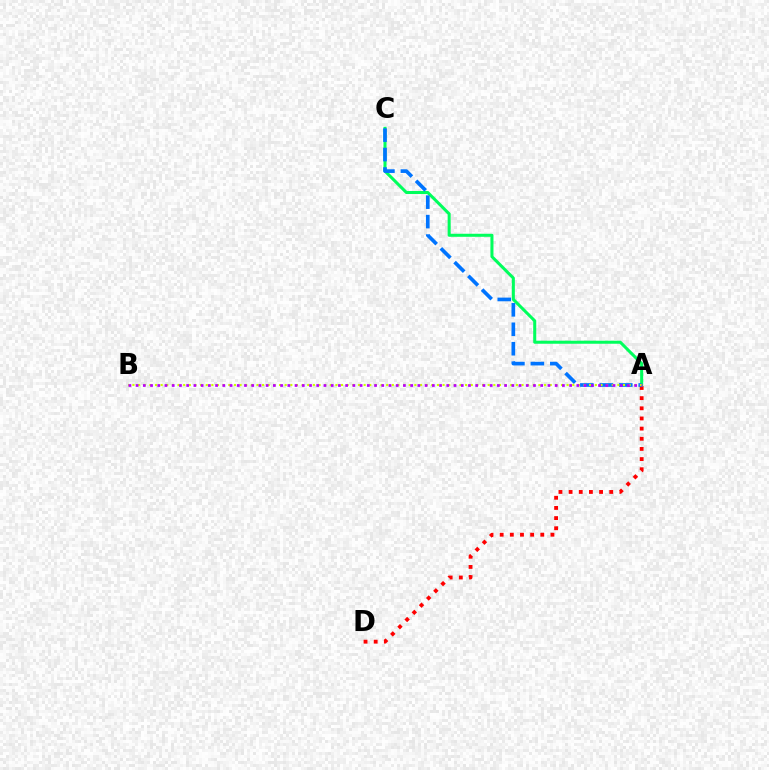{('A', 'D'): [{'color': '#ff0000', 'line_style': 'dotted', 'thickness': 2.76}], ('A', 'C'): [{'color': '#00ff5c', 'line_style': 'solid', 'thickness': 2.19}, {'color': '#0074ff', 'line_style': 'dashed', 'thickness': 2.64}], ('A', 'B'): [{'color': '#d1ff00', 'line_style': 'dotted', 'thickness': 1.53}, {'color': '#b900ff', 'line_style': 'dotted', 'thickness': 1.96}]}